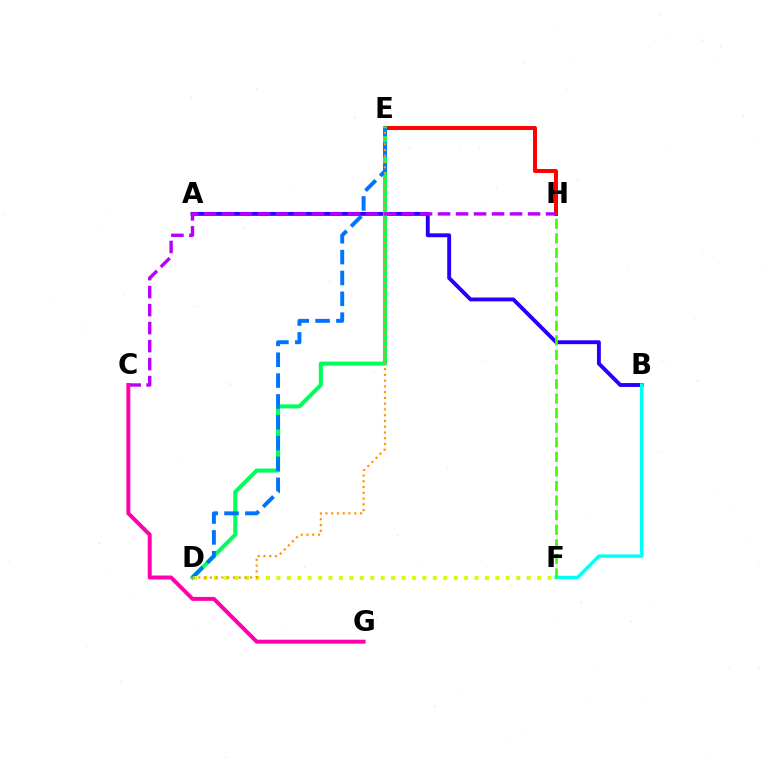{('E', 'H'): [{'color': '#ff0000', 'line_style': 'solid', 'thickness': 2.86}], ('A', 'B'): [{'color': '#2500ff', 'line_style': 'solid', 'thickness': 2.79}], ('D', 'E'): [{'color': '#00ff5c', 'line_style': 'solid', 'thickness': 2.93}, {'color': '#0074ff', 'line_style': 'dashed', 'thickness': 2.83}, {'color': '#ff9400', 'line_style': 'dotted', 'thickness': 1.57}], ('B', 'F'): [{'color': '#00fff6', 'line_style': 'solid', 'thickness': 2.47}], ('D', 'F'): [{'color': '#d1ff00', 'line_style': 'dotted', 'thickness': 2.83}], ('F', 'H'): [{'color': '#3dff00', 'line_style': 'dashed', 'thickness': 1.98}], ('C', 'H'): [{'color': '#b900ff', 'line_style': 'dashed', 'thickness': 2.45}], ('C', 'G'): [{'color': '#ff00ac', 'line_style': 'solid', 'thickness': 2.84}]}